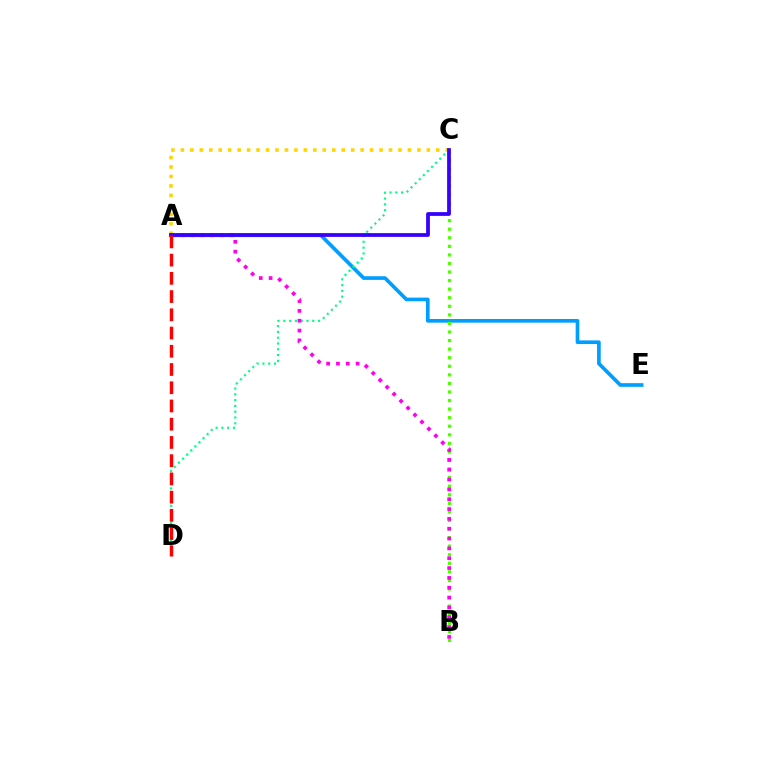{('A', 'C'): [{'color': '#ffd500', 'line_style': 'dotted', 'thickness': 2.57}, {'color': '#3700ff', 'line_style': 'solid', 'thickness': 2.71}], ('A', 'E'): [{'color': '#009eff', 'line_style': 'solid', 'thickness': 2.64}], ('C', 'D'): [{'color': '#00ff86', 'line_style': 'dotted', 'thickness': 1.57}], ('B', 'C'): [{'color': '#4fff00', 'line_style': 'dotted', 'thickness': 2.33}], ('A', 'B'): [{'color': '#ff00ed', 'line_style': 'dotted', 'thickness': 2.67}], ('A', 'D'): [{'color': '#ff0000', 'line_style': 'dashed', 'thickness': 2.48}]}